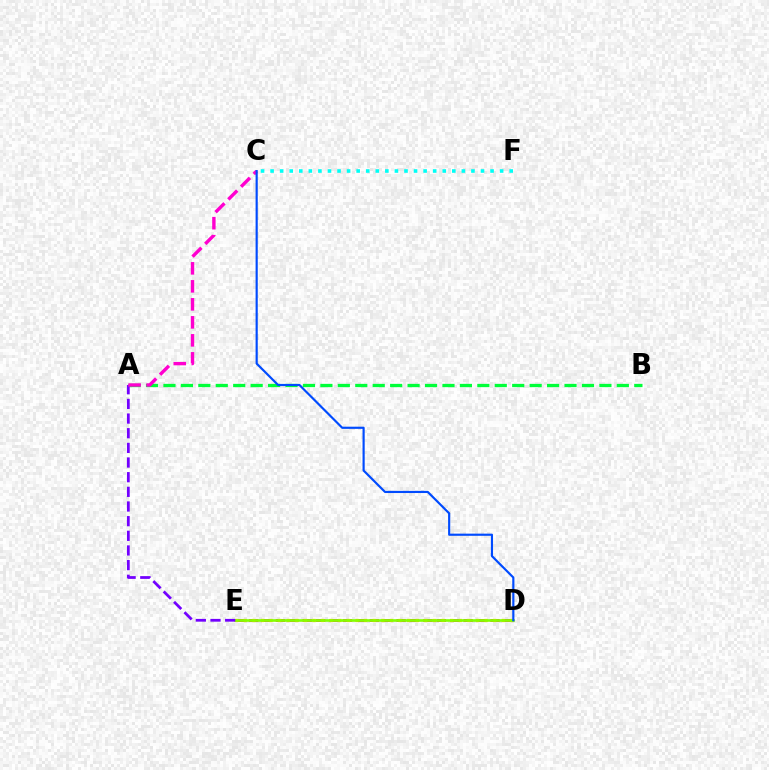{('D', 'E'): [{'color': '#ff0000', 'line_style': 'dashed', 'thickness': 1.82}, {'color': '#ffbd00', 'line_style': 'dotted', 'thickness': 2.34}, {'color': '#84ff00', 'line_style': 'solid', 'thickness': 1.9}], ('A', 'B'): [{'color': '#00ff39', 'line_style': 'dashed', 'thickness': 2.37}], ('A', 'E'): [{'color': '#7200ff', 'line_style': 'dashed', 'thickness': 1.99}], ('A', 'C'): [{'color': '#ff00cf', 'line_style': 'dashed', 'thickness': 2.45}], ('C', 'F'): [{'color': '#00fff6', 'line_style': 'dotted', 'thickness': 2.6}], ('C', 'D'): [{'color': '#004bff', 'line_style': 'solid', 'thickness': 1.56}]}